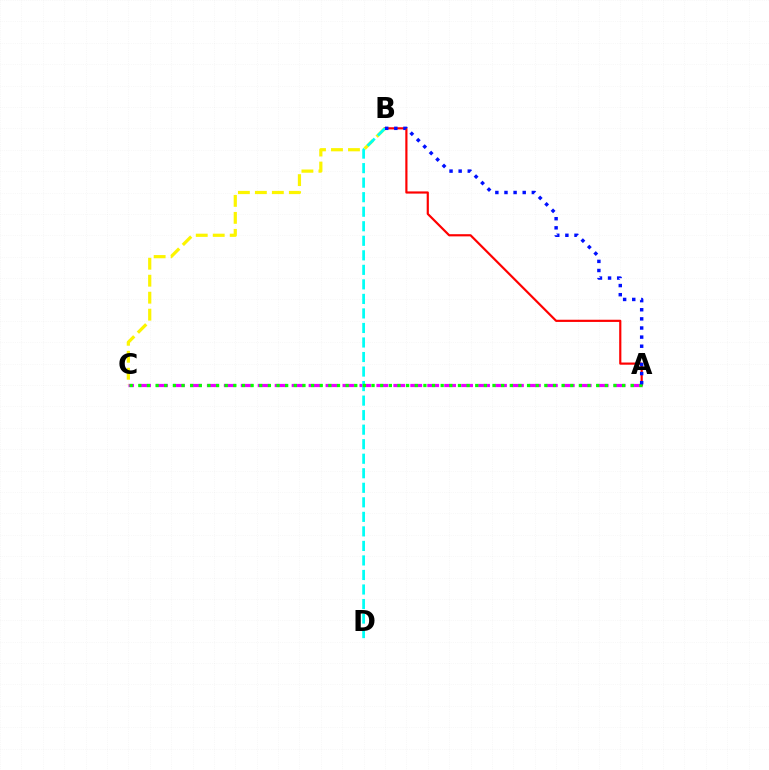{('A', 'C'): [{'color': '#ee00ff', 'line_style': 'dashed', 'thickness': 2.3}, {'color': '#08ff00', 'line_style': 'dotted', 'thickness': 2.35}], ('A', 'B'): [{'color': '#ff0000', 'line_style': 'solid', 'thickness': 1.57}, {'color': '#0010ff', 'line_style': 'dotted', 'thickness': 2.48}], ('B', 'C'): [{'color': '#fcf500', 'line_style': 'dashed', 'thickness': 2.31}], ('B', 'D'): [{'color': '#00fff6', 'line_style': 'dashed', 'thickness': 1.97}]}